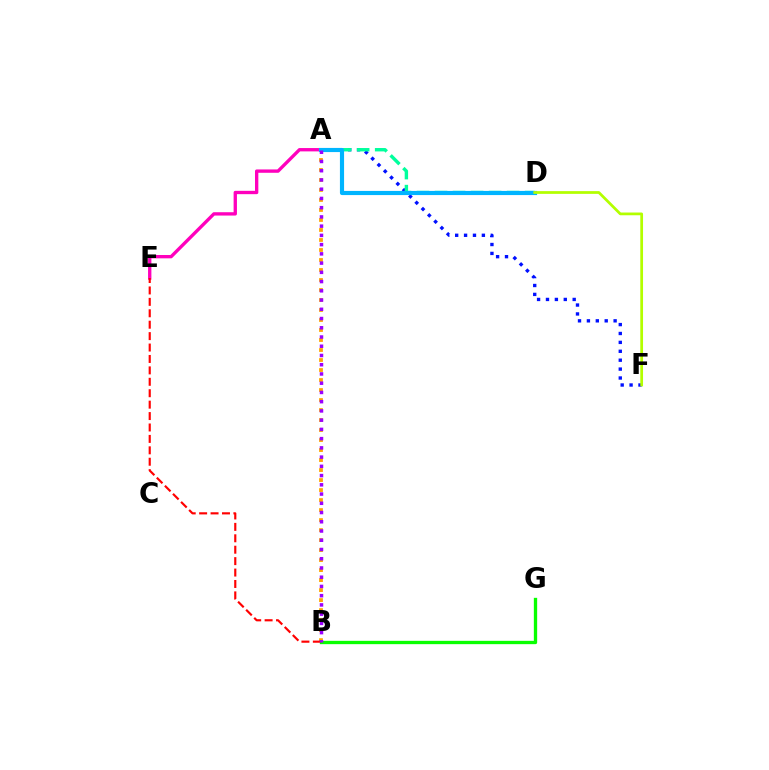{('A', 'B'): [{'color': '#ffa500', 'line_style': 'dotted', 'thickness': 2.72}, {'color': '#9b00ff', 'line_style': 'dotted', 'thickness': 2.51}], ('B', 'G'): [{'color': '#08ff00', 'line_style': 'solid', 'thickness': 2.39}], ('A', 'F'): [{'color': '#0010ff', 'line_style': 'dotted', 'thickness': 2.42}], ('A', 'E'): [{'color': '#ff00bd', 'line_style': 'solid', 'thickness': 2.4}], ('B', 'E'): [{'color': '#ff0000', 'line_style': 'dashed', 'thickness': 1.55}], ('A', 'D'): [{'color': '#00ff9d', 'line_style': 'dashed', 'thickness': 2.45}, {'color': '#00b5ff', 'line_style': 'solid', 'thickness': 2.99}], ('D', 'F'): [{'color': '#b3ff00', 'line_style': 'solid', 'thickness': 1.97}]}